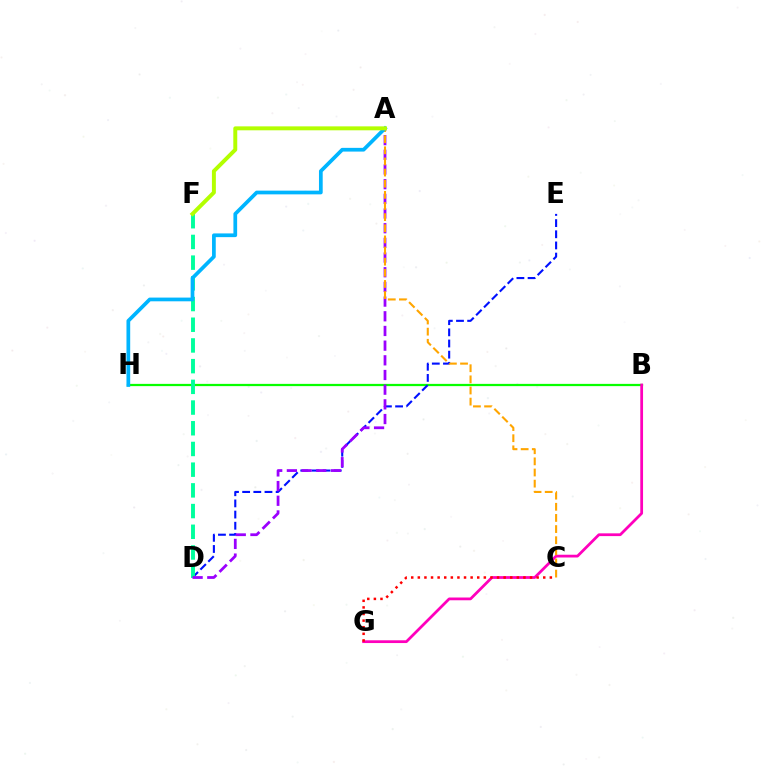{('B', 'H'): [{'color': '#08ff00', 'line_style': 'solid', 'thickness': 1.61}], ('D', 'E'): [{'color': '#0010ff', 'line_style': 'dashed', 'thickness': 1.52}], ('D', 'F'): [{'color': '#00ff9d', 'line_style': 'dashed', 'thickness': 2.81}], ('A', 'D'): [{'color': '#9b00ff', 'line_style': 'dashed', 'thickness': 1.99}], ('B', 'G'): [{'color': '#ff00bd', 'line_style': 'solid', 'thickness': 1.99}], ('A', 'C'): [{'color': '#ffa500', 'line_style': 'dashed', 'thickness': 1.51}], ('A', 'H'): [{'color': '#00b5ff', 'line_style': 'solid', 'thickness': 2.68}], ('A', 'F'): [{'color': '#b3ff00', 'line_style': 'solid', 'thickness': 2.84}], ('C', 'G'): [{'color': '#ff0000', 'line_style': 'dotted', 'thickness': 1.79}]}